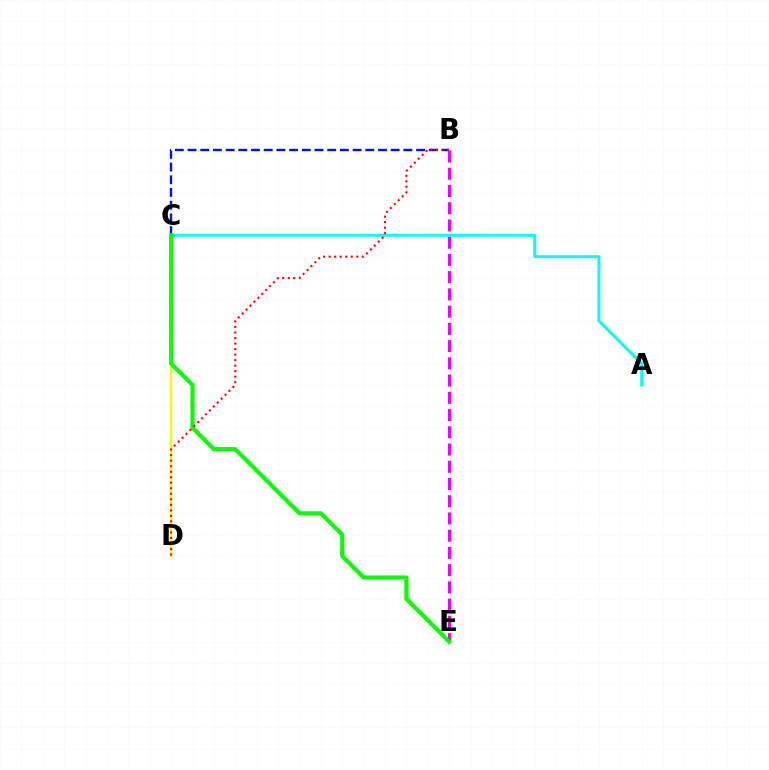{('C', 'D'): [{'color': '#fcf500', 'line_style': 'solid', 'thickness': 1.72}], ('B', 'C'): [{'color': '#0010ff', 'line_style': 'dashed', 'thickness': 1.72}], ('B', 'E'): [{'color': '#ee00ff', 'line_style': 'dashed', 'thickness': 2.34}], ('A', 'C'): [{'color': '#00fff6', 'line_style': 'solid', 'thickness': 2.14}], ('C', 'E'): [{'color': '#08ff00', 'line_style': 'solid', 'thickness': 2.99}], ('B', 'D'): [{'color': '#ff0000', 'line_style': 'dotted', 'thickness': 1.5}]}